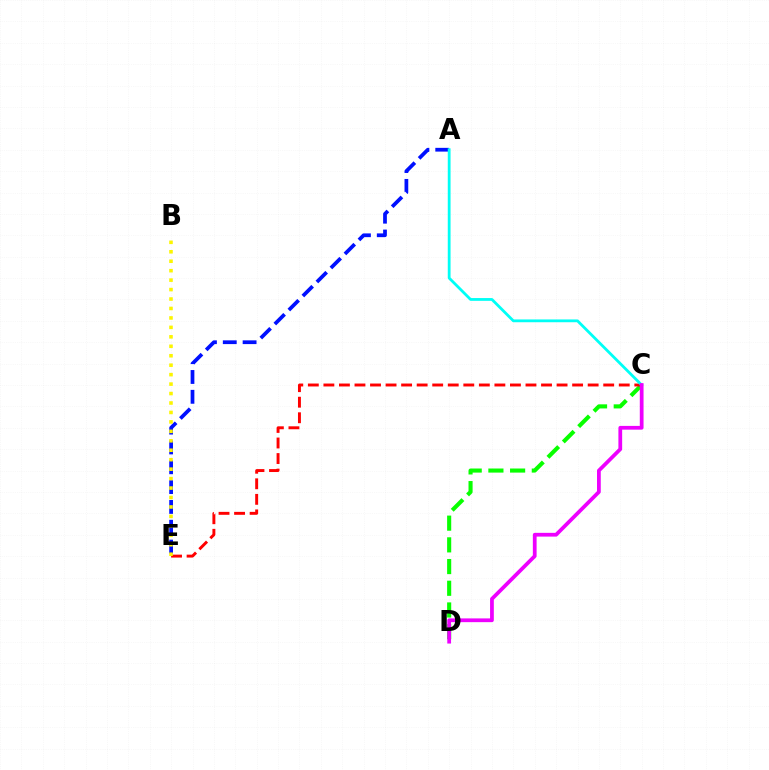{('C', 'D'): [{'color': '#08ff00', 'line_style': 'dashed', 'thickness': 2.95}, {'color': '#ee00ff', 'line_style': 'solid', 'thickness': 2.7}], ('A', 'E'): [{'color': '#0010ff', 'line_style': 'dashed', 'thickness': 2.69}], ('C', 'E'): [{'color': '#ff0000', 'line_style': 'dashed', 'thickness': 2.11}], ('B', 'E'): [{'color': '#fcf500', 'line_style': 'dotted', 'thickness': 2.57}], ('A', 'C'): [{'color': '#00fff6', 'line_style': 'solid', 'thickness': 2.01}]}